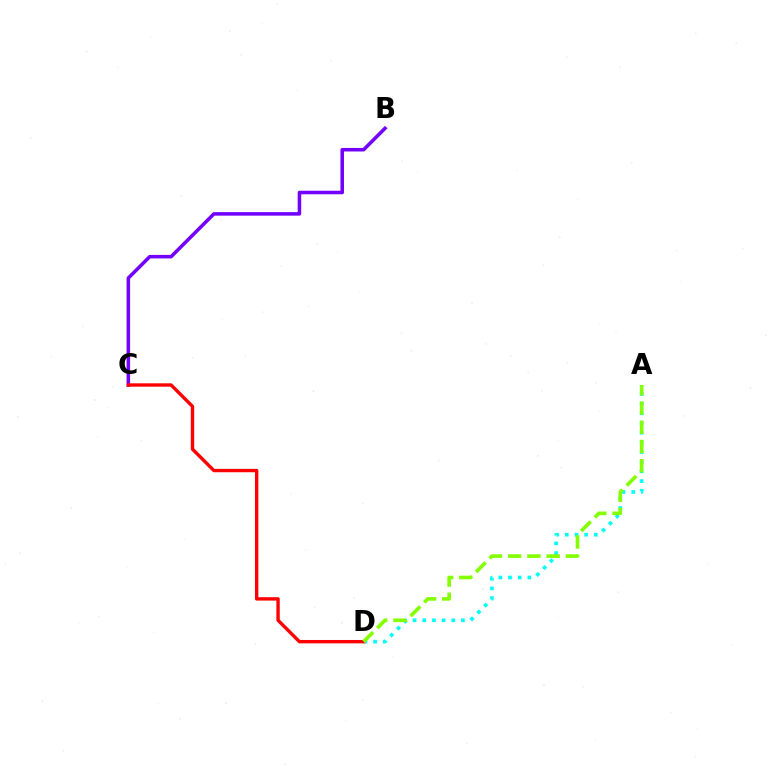{('B', 'C'): [{'color': '#7200ff', 'line_style': 'solid', 'thickness': 2.54}], ('A', 'D'): [{'color': '#00fff6', 'line_style': 'dotted', 'thickness': 2.63}, {'color': '#84ff00', 'line_style': 'dashed', 'thickness': 2.61}], ('C', 'D'): [{'color': '#ff0000', 'line_style': 'solid', 'thickness': 2.43}]}